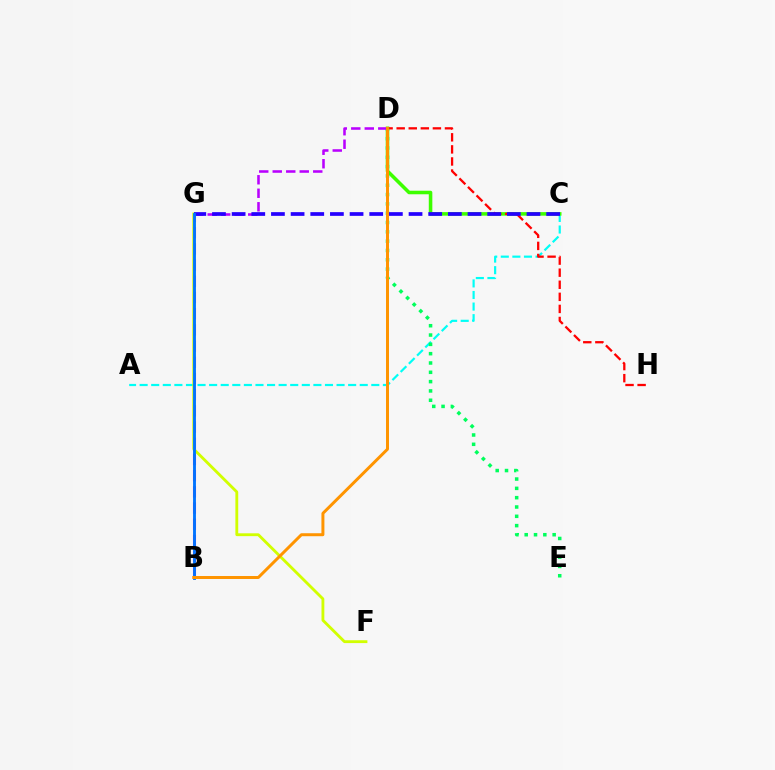{('A', 'C'): [{'color': '#00fff6', 'line_style': 'dashed', 'thickness': 1.57}], ('B', 'G'): [{'color': '#ff00ac', 'line_style': 'dashed', 'thickness': 2.2}, {'color': '#0074ff', 'line_style': 'solid', 'thickness': 2.07}], ('C', 'D'): [{'color': '#3dff00', 'line_style': 'solid', 'thickness': 2.56}], ('D', 'H'): [{'color': '#ff0000', 'line_style': 'dashed', 'thickness': 1.64}], ('D', 'E'): [{'color': '#00ff5c', 'line_style': 'dotted', 'thickness': 2.53}], ('D', 'G'): [{'color': '#b900ff', 'line_style': 'dashed', 'thickness': 1.83}], ('F', 'G'): [{'color': '#d1ff00', 'line_style': 'solid', 'thickness': 2.04}], ('C', 'G'): [{'color': '#2500ff', 'line_style': 'dashed', 'thickness': 2.67}], ('B', 'D'): [{'color': '#ff9400', 'line_style': 'solid', 'thickness': 2.14}]}